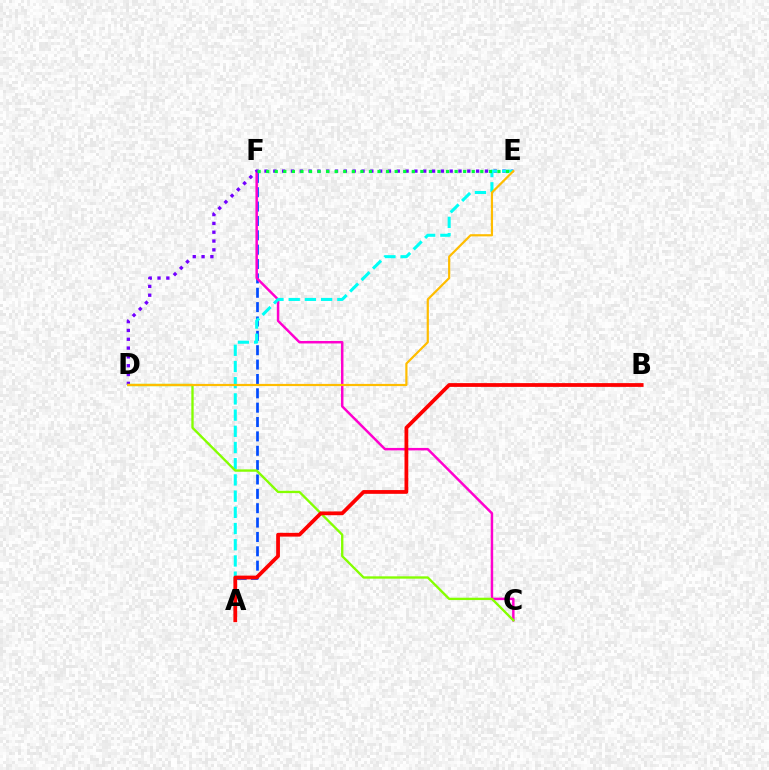{('A', 'F'): [{'color': '#004bff', 'line_style': 'dashed', 'thickness': 1.95}], ('C', 'F'): [{'color': '#ff00cf', 'line_style': 'solid', 'thickness': 1.78}], ('D', 'E'): [{'color': '#7200ff', 'line_style': 'dotted', 'thickness': 2.4}, {'color': '#ffbd00', 'line_style': 'solid', 'thickness': 1.58}], ('A', 'E'): [{'color': '#00fff6', 'line_style': 'dashed', 'thickness': 2.2}], ('E', 'F'): [{'color': '#00ff39', 'line_style': 'dotted', 'thickness': 2.33}], ('C', 'D'): [{'color': '#84ff00', 'line_style': 'solid', 'thickness': 1.69}], ('A', 'B'): [{'color': '#ff0000', 'line_style': 'solid', 'thickness': 2.71}]}